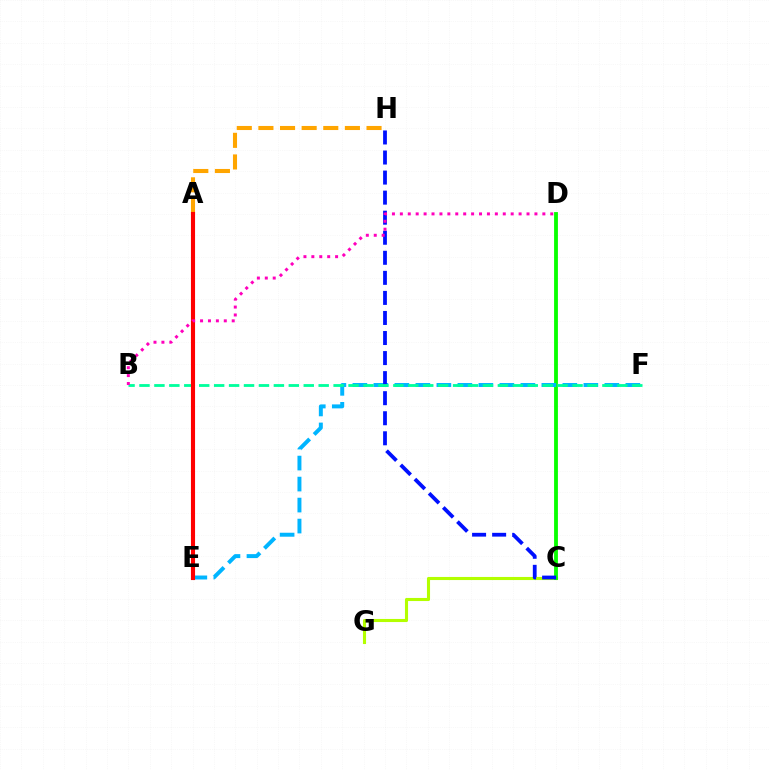{('C', 'G'): [{'color': '#b3ff00', 'line_style': 'solid', 'thickness': 2.23}], ('C', 'D'): [{'color': '#08ff00', 'line_style': 'solid', 'thickness': 2.75}], ('E', 'F'): [{'color': '#00b5ff', 'line_style': 'dashed', 'thickness': 2.85}], ('C', 'H'): [{'color': '#0010ff', 'line_style': 'dashed', 'thickness': 2.72}], ('A', 'E'): [{'color': '#9b00ff', 'line_style': 'dotted', 'thickness': 1.79}, {'color': '#ff0000', 'line_style': 'solid', 'thickness': 2.96}], ('A', 'H'): [{'color': '#ffa500', 'line_style': 'dashed', 'thickness': 2.94}], ('B', 'F'): [{'color': '#00ff9d', 'line_style': 'dashed', 'thickness': 2.03}], ('B', 'D'): [{'color': '#ff00bd', 'line_style': 'dotted', 'thickness': 2.15}]}